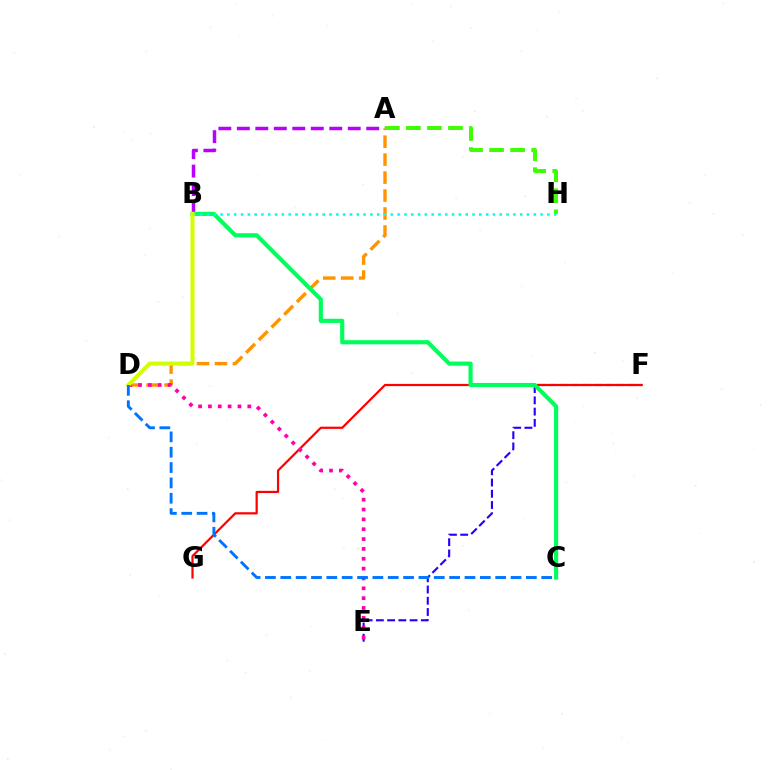{('E', 'F'): [{'color': '#2500ff', 'line_style': 'dashed', 'thickness': 1.53}], ('A', 'B'): [{'color': '#b900ff', 'line_style': 'dashed', 'thickness': 2.51}], ('A', 'D'): [{'color': '#ff9400', 'line_style': 'dashed', 'thickness': 2.44}], ('F', 'G'): [{'color': '#ff0000', 'line_style': 'solid', 'thickness': 1.59}], ('A', 'H'): [{'color': '#3dff00', 'line_style': 'dashed', 'thickness': 2.86}], ('B', 'C'): [{'color': '#00ff5c', 'line_style': 'solid', 'thickness': 2.99}], ('D', 'E'): [{'color': '#ff00ac', 'line_style': 'dotted', 'thickness': 2.67}], ('B', 'H'): [{'color': '#00fff6', 'line_style': 'dotted', 'thickness': 1.85}], ('B', 'D'): [{'color': '#d1ff00', 'line_style': 'solid', 'thickness': 2.91}], ('C', 'D'): [{'color': '#0074ff', 'line_style': 'dashed', 'thickness': 2.09}]}